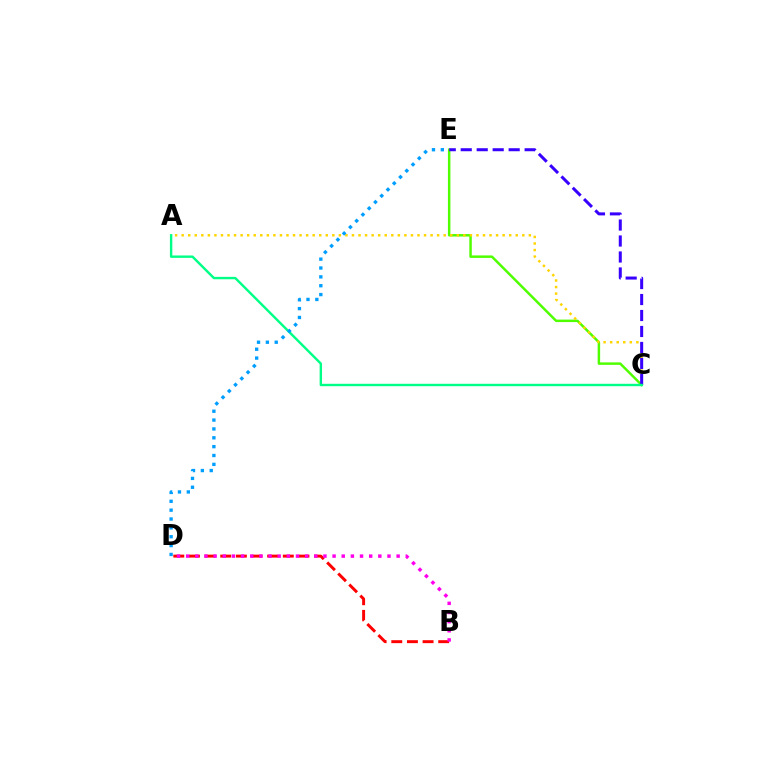{('C', 'E'): [{'color': '#4fff00', 'line_style': 'solid', 'thickness': 1.78}, {'color': '#3700ff', 'line_style': 'dashed', 'thickness': 2.17}], ('A', 'C'): [{'color': '#ffd500', 'line_style': 'dotted', 'thickness': 1.78}, {'color': '#00ff86', 'line_style': 'solid', 'thickness': 1.73}], ('B', 'D'): [{'color': '#ff0000', 'line_style': 'dashed', 'thickness': 2.13}, {'color': '#ff00ed', 'line_style': 'dotted', 'thickness': 2.49}], ('D', 'E'): [{'color': '#009eff', 'line_style': 'dotted', 'thickness': 2.41}]}